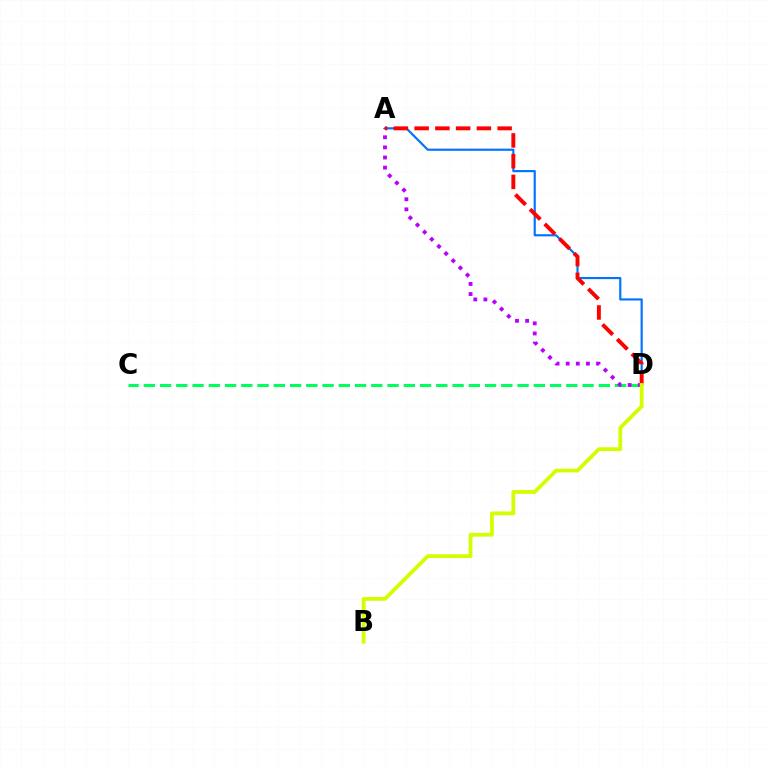{('A', 'D'): [{'color': '#0074ff', 'line_style': 'solid', 'thickness': 1.56}, {'color': '#b900ff', 'line_style': 'dotted', 'thickness': 2.75}, {'color': '#ff0000', 'line_style': 'dashed', 'thickness': 2.82}], ('C', 'D'): [{'color': '#00ff5c', 'line_style': 'dashed', 'thickness': 2.21}], ('B', 'D'): [{'color': '#d1ff00', 'line_style': 'solid', 'thickness': 2.73}]}